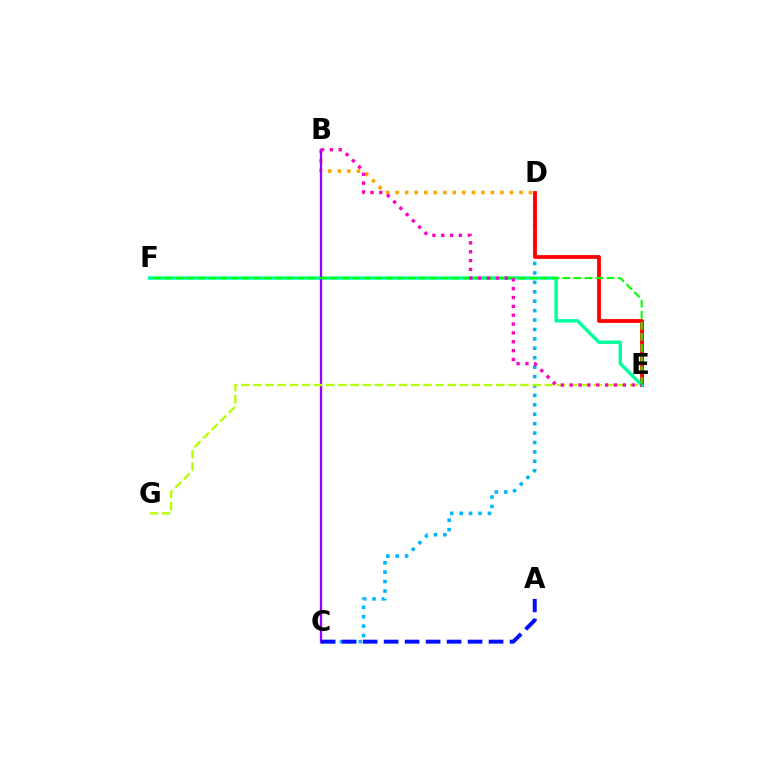{('B', 'D'): [{'color': '#ffa500', 'line_style': 'dotted', 'thickness': 2.59}], ('C', 'D'): [{'color': '#00b5ff', 'line_style': 'dotted', 'thickness': 2.56}], ('D', 'E'): [{'color': '#ff0000', 'line_style': 'solid', 'thickness': 2.74}], ('E', 'F'): [{'color': '#00ff9d', 'line_style': 'solid', 'thickness': 2.47}, {'color': '#08ff00', 'line_style': 'dashed', 'thickness': 1.5}], ('B', 'C'): [{'color': '#9b00ff', 'line_style': 'solid', 'thickness': 1.65}], ('E', 'G'): [{'color': '#b3ff00', 'line_style': 'dashed', 'thickness': 1.65}], ('B', 'E'): [{'color': '#ff00bd', 'line_style': 'dotted', 'thickness': 2.41}], ('A', 'C'): [{'color': '#0010ff', 'line_style': 'dashed', 'thickness': 2.85}]}